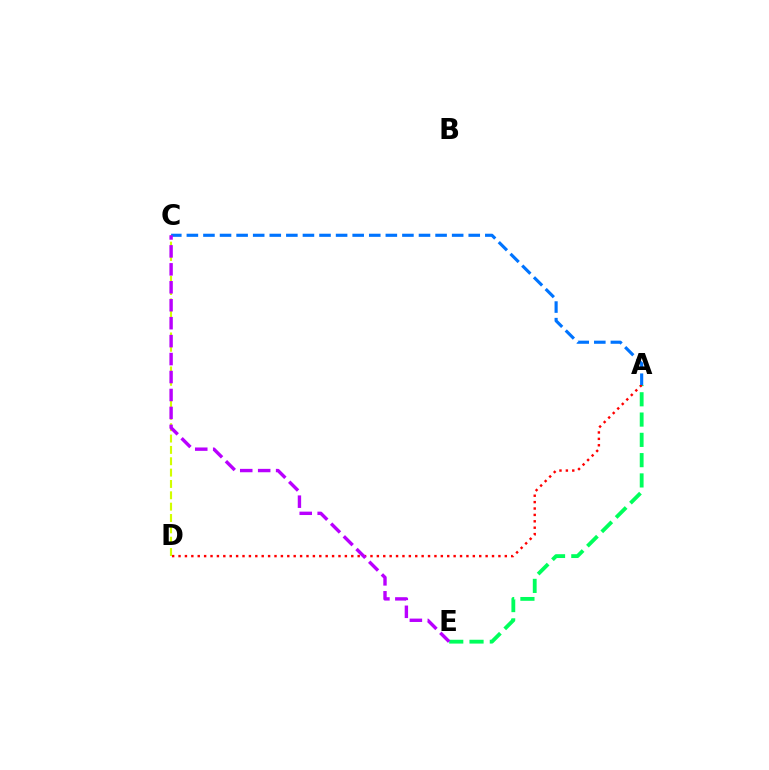{('A', 'E'): [{'color': '#00ff5c', 'line_style': 'dashed', 'thickness': 2.76}], ('A', 'D'): [{'color': '#ff0000', 'line_style': 'dotted', 'thickness': 1.74}], ('C', 'D'): [{'color': '#d1ff00', 'line_style': 'dashed', 'thickness': 1.54}], ('A', 'C'): [{'color': '#0074ff', 'line_style': 'dashed', 'thickness': 2.25}], ('C', 'E'): [{'color': '#b900ff', 'line_style': 'dashed', 'thickness': 2.44}]}